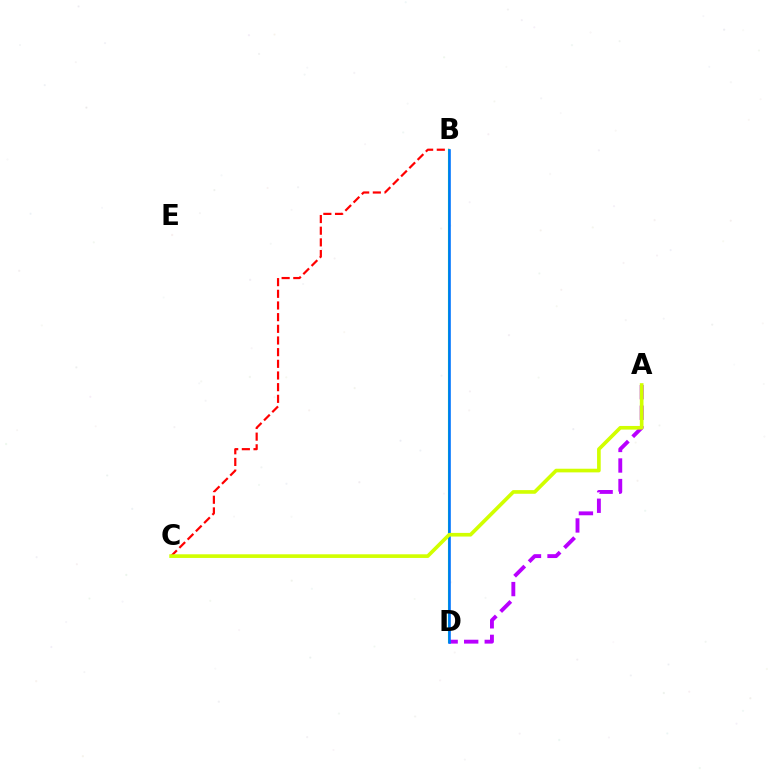{('B', 'C'): [{'color': '#ff0000', 'line_style': 'dashed', 'thickness': 1.59}], ('A', 'D'): [{'color': '#b900ff', 'line_style': 'dashed', 'thickness': 2.79}], ('B', 'D'): [{'color': '#00ff5c', 'line_style': 'solid', 'thickness': 1.51}, {'color': '#0074ff', 'line_style': 'solid', 'thickness': 1.87}], ('A', 'C'): [{'color': '#d1ff00', 'line_style': 'solid', 'thickness': 2.63}]}